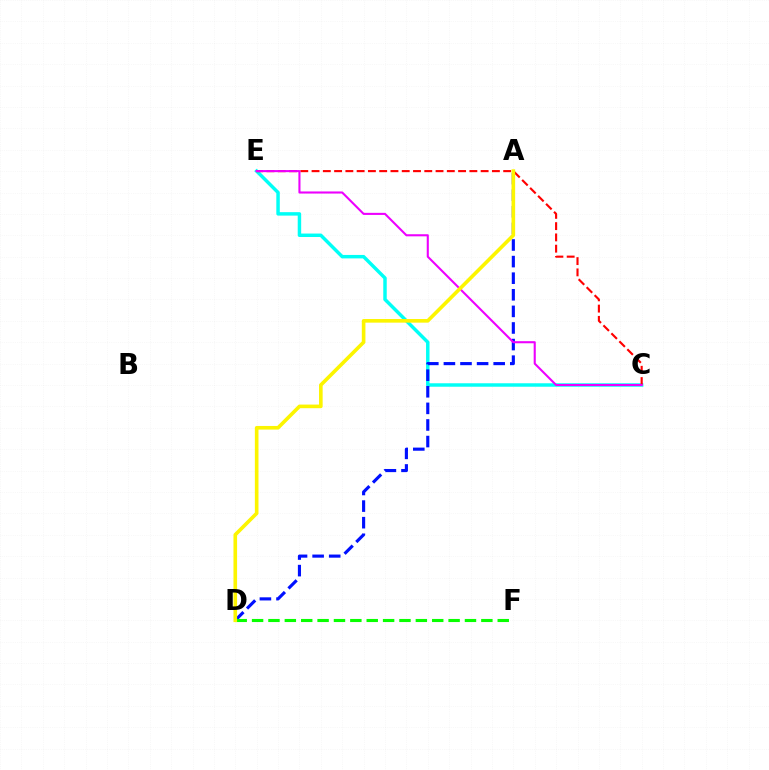{('C', 'E'): [{'color': '#00fff6', 'line_style': 'solid', 'thickness': 2.49}, {'color': '#ff0000', 'line_style': 'dashed', 'thickness': 1.53}, {'color': '#ee00ff', 'line_style': 'solid', 'thickness': 1.51}], ('A', 'D'): [{'color': '#0010ff', 'line_style': 'dashed', 'thickness': 2.25}, {'color': '#fcf500', 'line_style': 'solid', 'thickness': 2.61}], ('D', 'F'): [{'color': '#08ff00', 'line_style': 'dashed', 'thickness': 2.22}]}